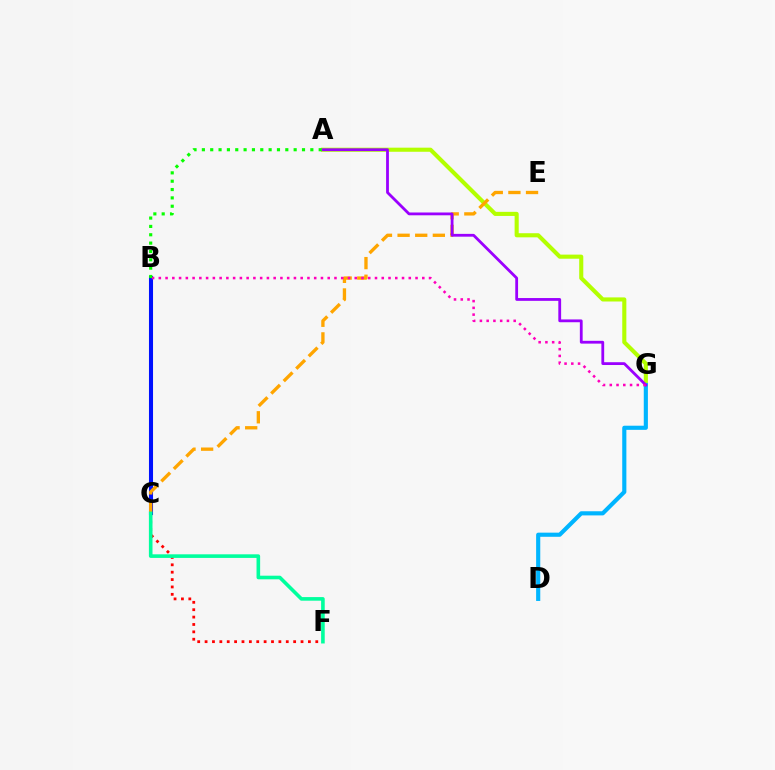{('A', 'G'): [{'color': '#b3ff00', 'line_style': 'solid', 'thickness': 2.95}, {'color': '#9b00ff', 'line_style': 'solid', 'thickness': 2.01}], ('B', 'C'): [{'color': '#0010ff', 'line_style': 'solid', 'thickness': 2.93}], ('D', 'G'): [{'color': '#00b5ff', 'line_style': 'solid', 'thickness': 2.97}], ('C', 'E'): [{'color': '#ffa500', 'line_style': 'dashed', 'thickness': 2.39}], ('B', 'G'): [{'color': '#ff00bd', 'line_style': 'dotted', 'thickness': 1.84}], ('C', 'F'): [{'color': '#ff0000', 'line_style': 'dotted', 'thickness': 2.01}, {'color': '#00ff9d', 'line_style': 'solid', 'thickness': 2.59}], ('A', 'B'): [{'color': '#08ff00', 'line_style': 'dotted', 'thickness': 2.27}]}